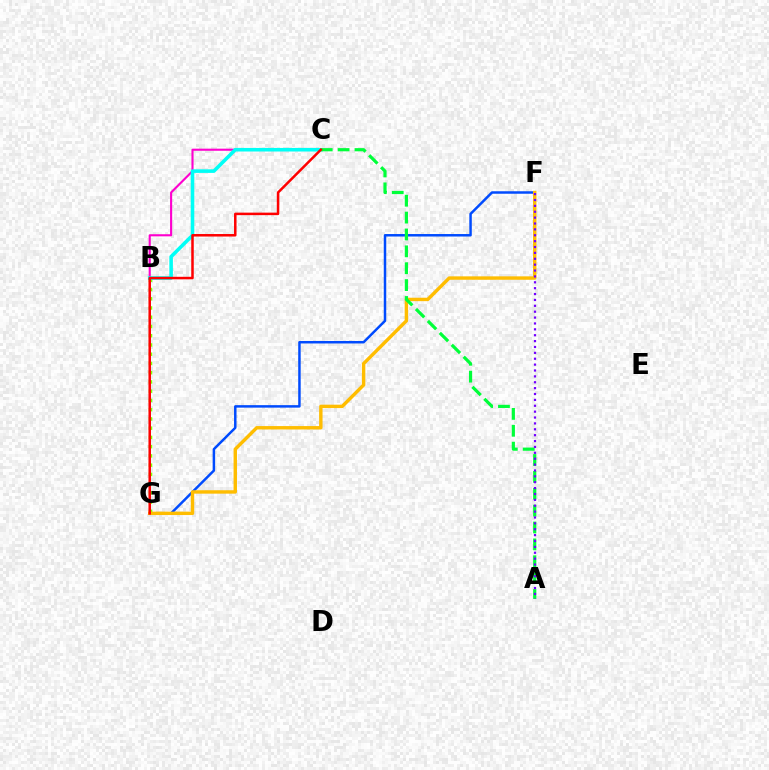{('B', 'C'): [{'color': '#ff00cf', 'line_style': 'solid', 'thickness': 1.52}, {'color': '#00fff6', 'line_style': 'solid', 'thickness': 2.57}], ('B', 'G'): [{'color': '#84ff00', 'line_style': 'dotted', 'thickness': 2.51}], ('F', 'G'): [{'color': '#004bff', 'line_style': 'solid', 'thickness': 1.79}, {'color': '#ffbd00', 'line_style': 'solid', 'thickness': 2.46}], ('A', 'C'): [{'color': '#00ff39', 'line_style': 'dashed', 'thickness': 2.29}], ('A', 'F'): [{'color': '#7200ff', 'line_style': 'dotted', 'thickness': 1.6}], ('C', 'G'): [{'color': '#ff0000', 'line_style': 'solid', 'thickness': 1.81}]}